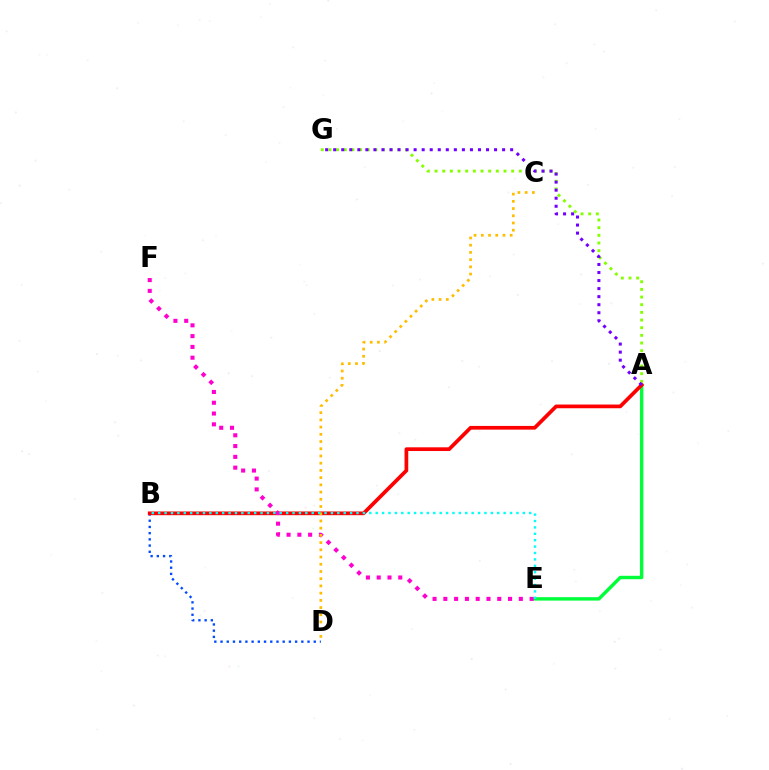{('A', 'E'): [{'color': '#00ff39', 'line_style': 'solid', 'thickness': 2.46}], ('A', 'G'): [{'color': '#84ff00', 'line_style': 'dotted', 'thickness': 2.08}, {'color': '#7200ff', 'line_style': 'dotted', 'thickness': 2.19}], ('B', 'D'): [{'color': '#004bff', 'line_style': 'dotted', 'thickness': 1.69}], ('A', 'B'): [{'color': '#ff0000', 'line_style': 'solid', 'thickness': 2.67}], ('E', 'F'): [{'color': '#ff00cf', 'line_style': 'dotted', 'thickness': 2.93}], ('C', 'D'): [{'color': '#ffbd00', 'line_style': 'dotted', 'thickness': 1.96}], ('B', 'E'): [{'color': '#00fff6', 'line_style': 'dotted', 'thickness': 1.74}]}